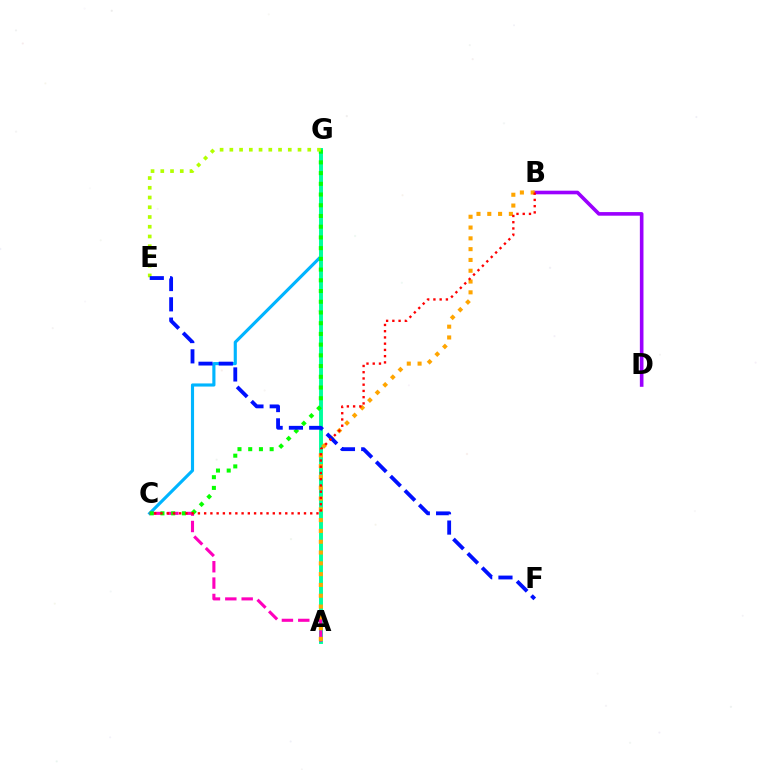{('B', 'D'): [{'color': '#9b00ff', 'line_style': 'solid', 'thickness': 2.6}], ('C', 'G'): [{'color': '#00b5ff', 'line_style': 'solid', 'thickness': 2.26}, {'color': '#08ff00', 'line_style': 'dotted', 'thickness': 2.91}], ('A', 'G'): [{'color': '#00ff9d', 'line_style': 'solid', 'thickness': 2.82}], ('A', 'C'): [{'color': '#ff00bd', 'line_style': 'dashed', 'thickness': 2.22}], ('E', 'G'): [{'color': '#b3ff00', 'line_style': 'dotted', 'thickness': 2.65}], ('A', 'B'): [{'color': '#ffa500', 'line_style': 'dotted', 'thickness': 2.93}], ('E', 'F'): [{'color': '#0010ff', 'line_style': 'dashed', 'thickness': 2.76}], ('B', 'C'): [{'color': '#ff0000', 'line_style': 'dotted', 'thickness': 1.7}]}